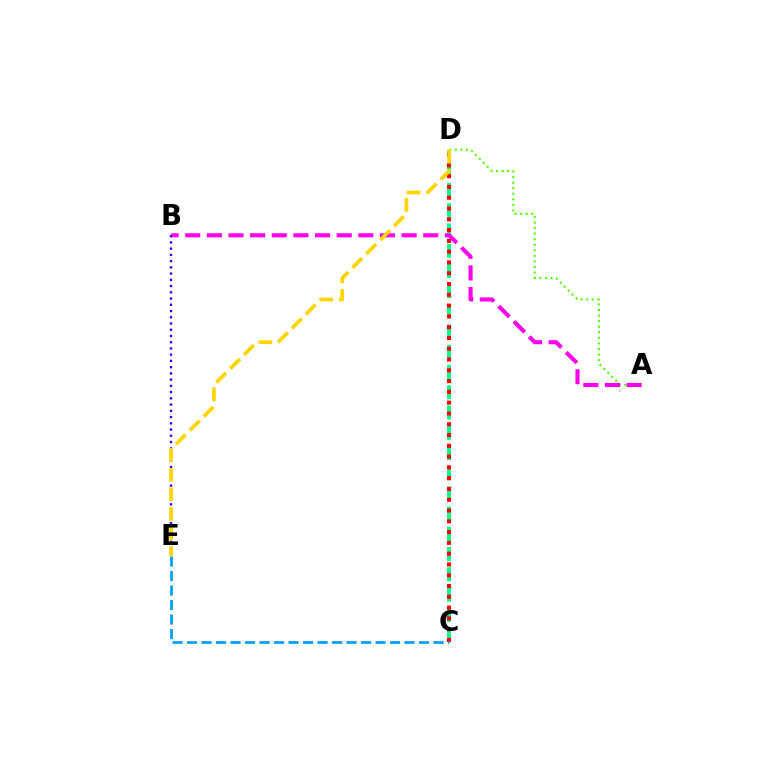{('A', 'D'): [{'color': '#4fff00', 'line_style': 'dotted', 'thickness': 1.51}], ('C', 'D'): [{'color': '#00ff86', 'line_style': 'dashed', 'thickness': 2.75}, {'color': '#ff0000', 'line_style': 'dotted', 'thickness': 2.93}], ('C', 'E'): [{'color': '#009eff', 'line_style': 'dashed', 'thickness': 1.97}], ('A', 'B'): [{'color': '#ff00ed', 'line_style': 'dashed', 'thickness': 2.94}], ('B', 'E'): [{'color': '#3700ff', 'line_style': 'dotted', 'thickness': 1.69}], ('D', 'E'): [{'color': '#ffd500', 'line_style': 'dashed', 'thickness': 2.67}]}